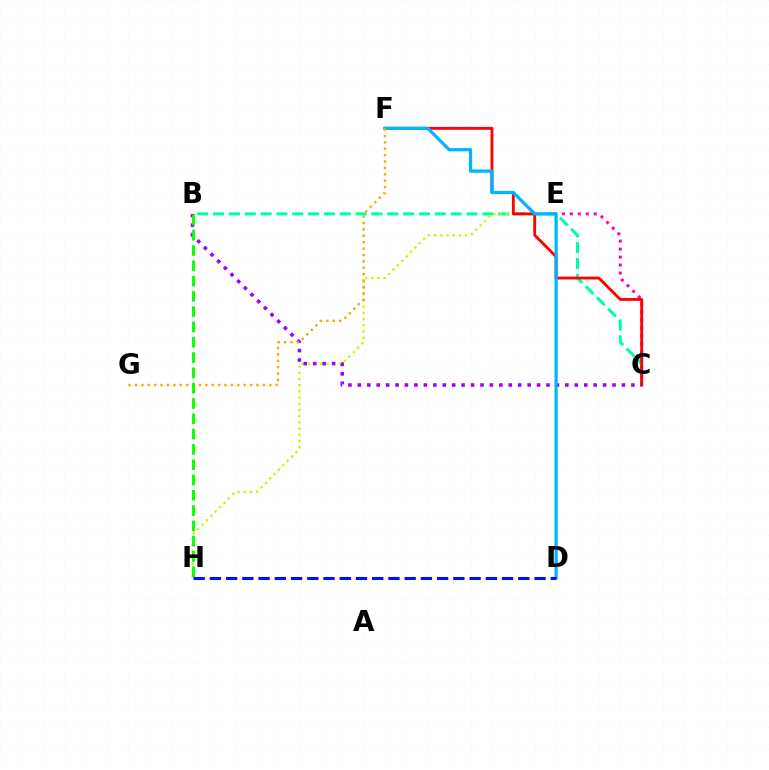{('C', 'E'): [{'color': '#ff00bd', 'line_style': 'dotted', 'thickness': 2.16}], ('B', 'C'): [{'color': '#00ff9d', 'line_style': 'dashed', 'thickness': 2.15}, {'color': '#9b00ff', 'line_style': 'dotted', 'thickness': 2.56}], ('E', 'H'): [{'color': '#b3ff00', 'line_style': 'dotted', 'thickness': 1.68}], ('C', 'F'): [{'color': '#ff0000', 'line_style': 'solid', 'thickness': 2.06}], ('D', 'F'): [{'color': '#00b5ff', 'line_style': 'solid', 'thickness': 2.34}], ('F', 'G'): [{'color': '#ffa500', 'line_style': 'dotted', 'thickness': 1.74}], ('B', 'H'): [{'color': '#08ff00', 'line_style': 'dashed', 'thickness': 2.08}], ('D', 'H'): [{'color': '#0010ff', 'line_style': 'dashed', 'thickness': 2.21}]}